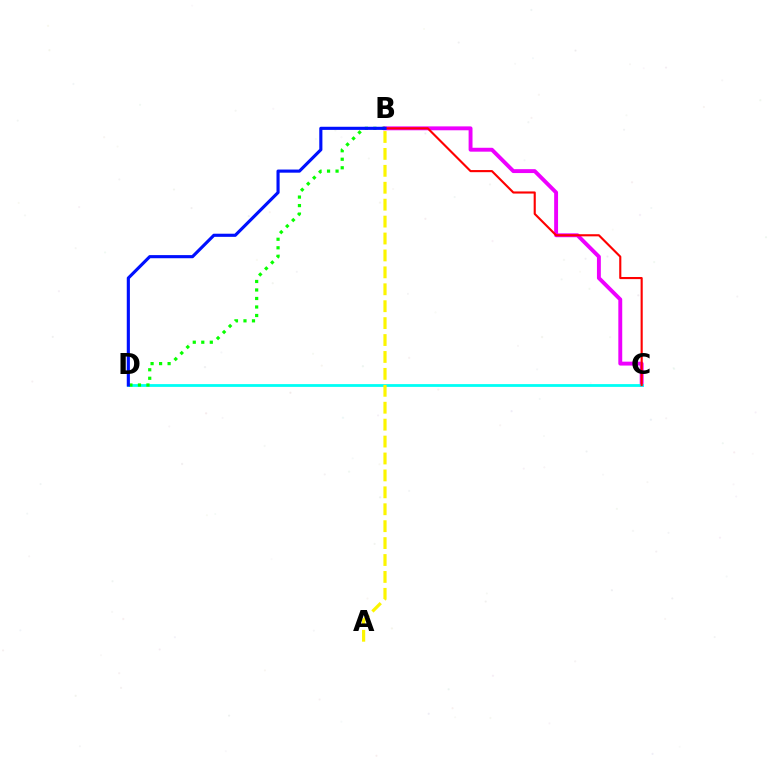{('B', 'C'): [{'color': '#ee00ff', 'line_style': 'solid', 'thickness': 2.81}, {'color': '#ff0000', 'line_style': 'solid', 'thickness': 1.53}], ('C', 'D'): [{'color': '#00fff6', 'line_style': 'solid', 'thickness': 2.01}], ('B', 'D'): [{'color': '#08ff00', 'line_style': 'dotted', 'thickness': 2.31}, {'color': '#0010ff', 'line_style': 'solid', 'thickness': 2.25}], ('A', 'B'): [{'color': '#fcf500', 'line_style': 'dashed', 'thickness': 2.3}]}